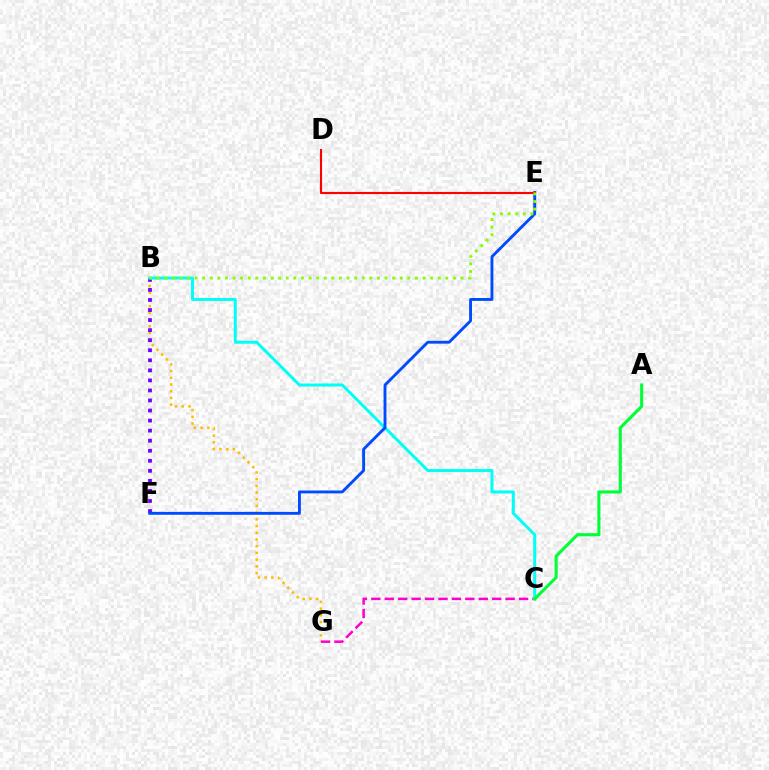{('B', 'G'): [{'color': '#ffbd00', 'line_style': 'dotted', 'thickness': 1.82}], ('C', 'G'): [{'color': '#ff00cf', 'line_style': 'dashed', 'thickness': 1.82}], ('B', 'F'): [{'color': '#7200ff', 'line_style': 'dotted', 'thickness': 2.73}], ('B', 'C'): [{'color': '#00fff6', 'line_style': 'solid', 'thickness': 2.15}], ('A', 'C'): [{'color': '#00ff39', 'line_style': 'solid', 'thickness': 2.23}], ('E', 'F'): [{'color': '#004bff', 'line_style': 'solid', 'thickness': 2.07}], ('D', 'E'): [{'color': '#ff0000', 'line_style': 'solid', 'thickness': 1.53}], ('B', 'E'): [{'color': '#84ff00', 'line_style': 'dotted', 'thickness': 2.06}]}